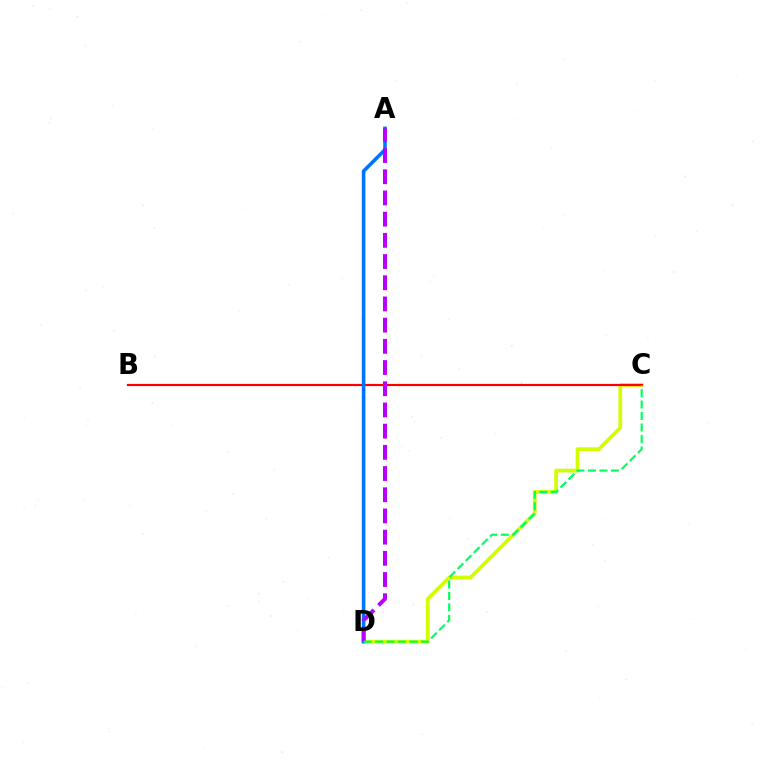{('C', 'D'): [{'color': '#d1ff00', 'line_style': 'solid', 'thickness': 2.7}, {'color': '#00ff5c', 'line_style': 'dashed', 'thickness': 1.56}], ('B', 'C'): [{'color': '#ff0000', 'line_style': 'solid', 'thickness': 1.57}], ('A', 'D'): [{'color': '#0074ff', 'line_style': 'solid', 'thickness': 2.58}, {'color': '#b900ff', 'line_style': 'dashed', 'thickness': 2.88}]}